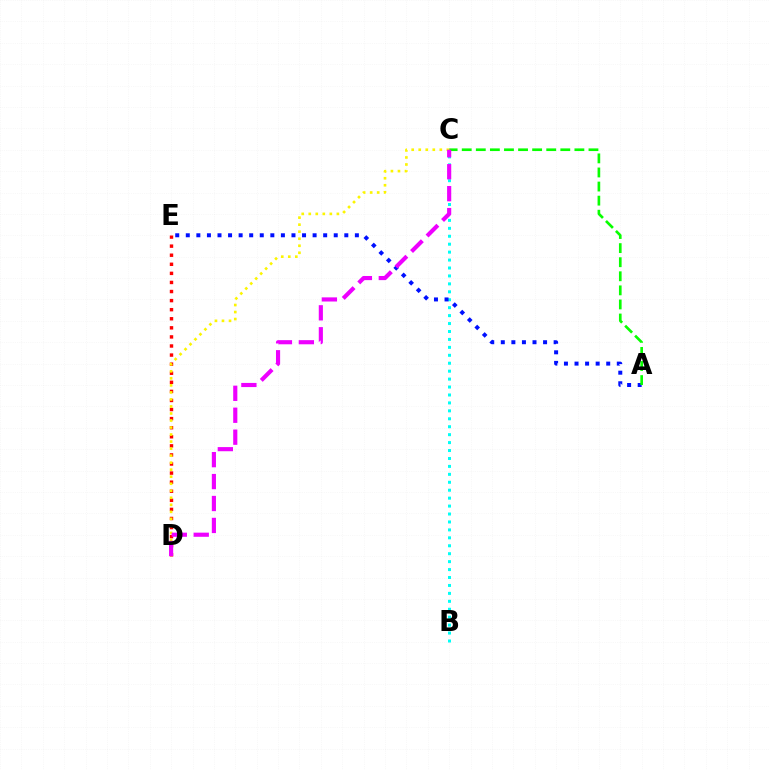{('B', 'C'): [{'color': '#00fff6', 'line_style': 'dotted', 'thickness': 2.16}], ('D', 'E'): [{'color': '#ff0000', 'line_style': 'dotted', 'thickness': 2.47}], ('A', 'E'): [{'color': '#0010ff', 'line_style': 'dotted', 'thickness': 2.87}], ('A', 'C'): [{'color': '#08ff00', 'line_style': 'dashed', 'thickness': 1.91}], ('C', 'D'): [{'color': '#fcf500', 'line_style': 'dotted', 'thickness': 1.91}, {'color': '#ee00ff', 'line_style': 'dashed', 'thickness': 2.98}]}